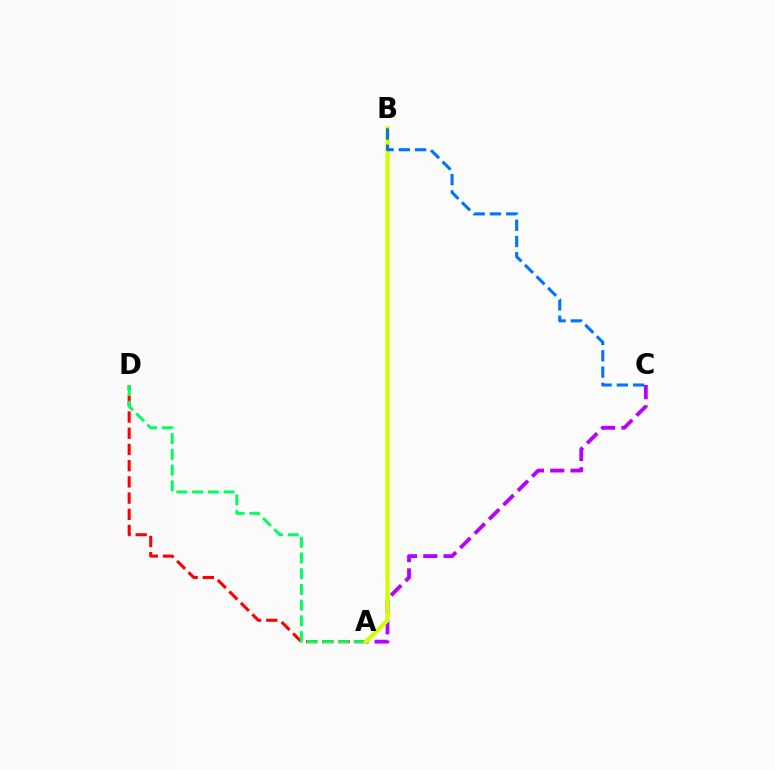{('A', 'C'): [{'color': '#b900ff', 'line_style': 'dashed', 'thickness': 2.75}], ('A', 'D'): [{'color': '#ff0000', 'line_style': 'dashed', 'thickness': 2.2}, {'color': '#00ff5c', 'line_style': 'dashed', 'thickness': 2.14}], ('A', 'B'): [{'color': '#d1ff00', 'line_style': 'solid', 'thickness': 3.0}], ('B', 'C'): [{'color': '#0074ff', 'line_style': 'dashed', 'thickness': 2.21}]}